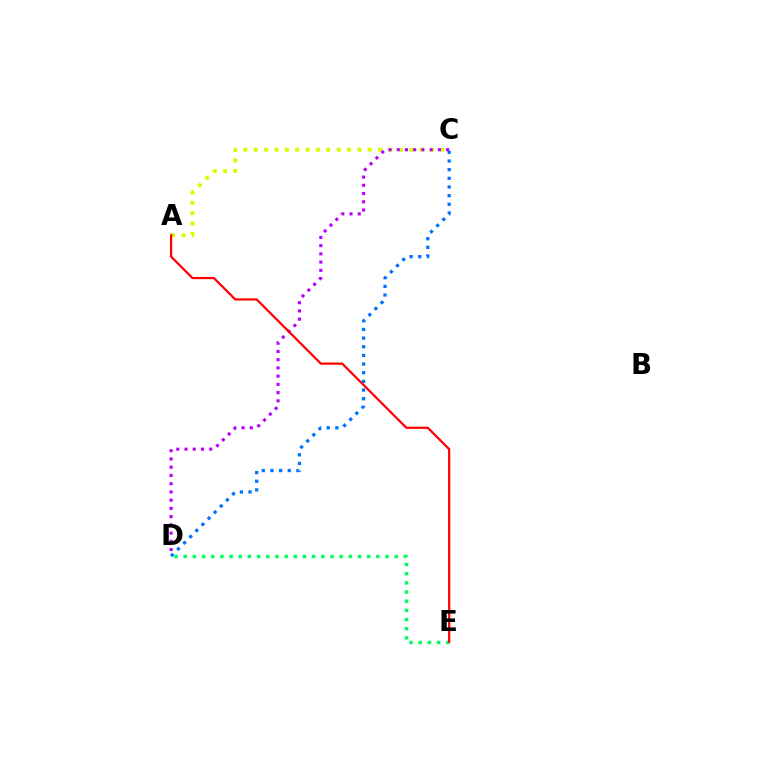{('A', 'C'): [{'color': '#d1ff00', 'line_style': 'dotted', 'thickness': 2.82}], ('C', 'D'): [{'color': '#0074ff', 'line_style': 'dotted', 'thickness': 2.35}, {'color': '#b900ff', 'line_style': 'dotted', 'thickness': 2.24}], ('D', 'E'): [{'color': '#00ff5c', 'line_style': 'dotted', 'thickness': 2.49}], ('A', 'E'): [{'color': '#ff0000', 'line_style': 'solid', 'thickness': 1.6}]}